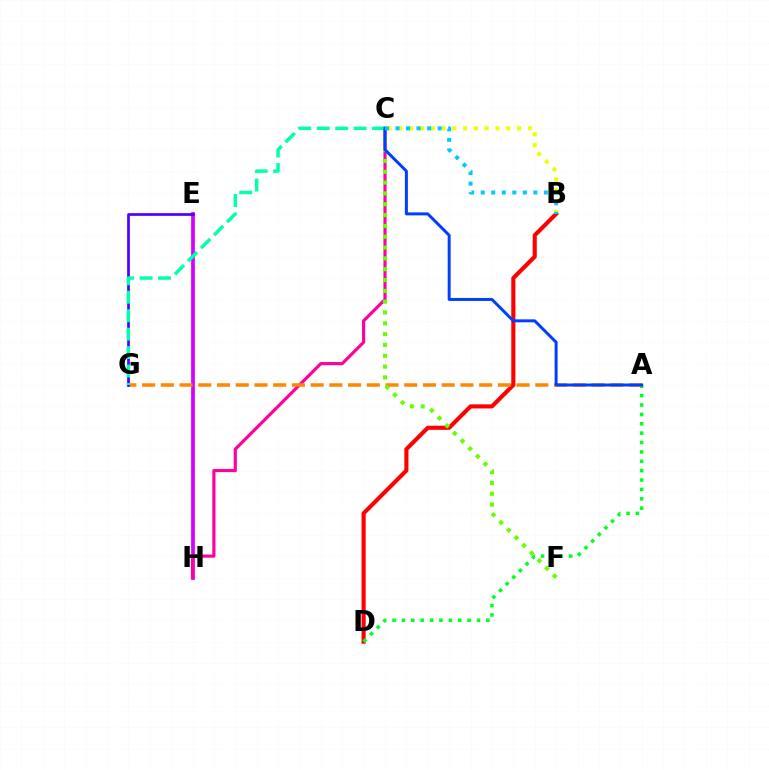{('E', 'H'): [{'color': '#d600ff', 'line_style': 'solid', 'thickness': 2.68}], ('C', 'H'): [{'color': '#ff00a0', 'line_style': 'solid', 'thickness': 2.28}], ('B', 'D'): [{'color': '#ff0000', 'line_style': 'solid', 'thickness': 2.96}], ('A', 'D'): [{'color': '#00ff27', 'line_style': 'dotted', 'thickness': 2.55}], ('B', 'C'): [{'color': '#eeff00', 'line_style': 'dotted', 'thickness': 2.93}, {'color': '#00c7ff', 'line_style': 'dotted', 'thickness': 2.86}], ('A', 'G'): [{'color': '#ff8800', 'line_style': 'dashed', 'thickness': 2.54}], ('C', 'F'): [{'color': '#66ff00', 'line_style': 'dotted', 'thickness': 2.94}], ('E', 'G'): [{'color': '#4f00ff', 'line_style': 'solid', 'thickness': 1.97}], ('C', 'G'): [{'color': '#00ffaf', 'line_style': 'dashed', 'thickness': 2.51}], ('A', 'C'): [{'color': '#003fff', 'line_style': 'solid', 'thickness': 2.15}]}